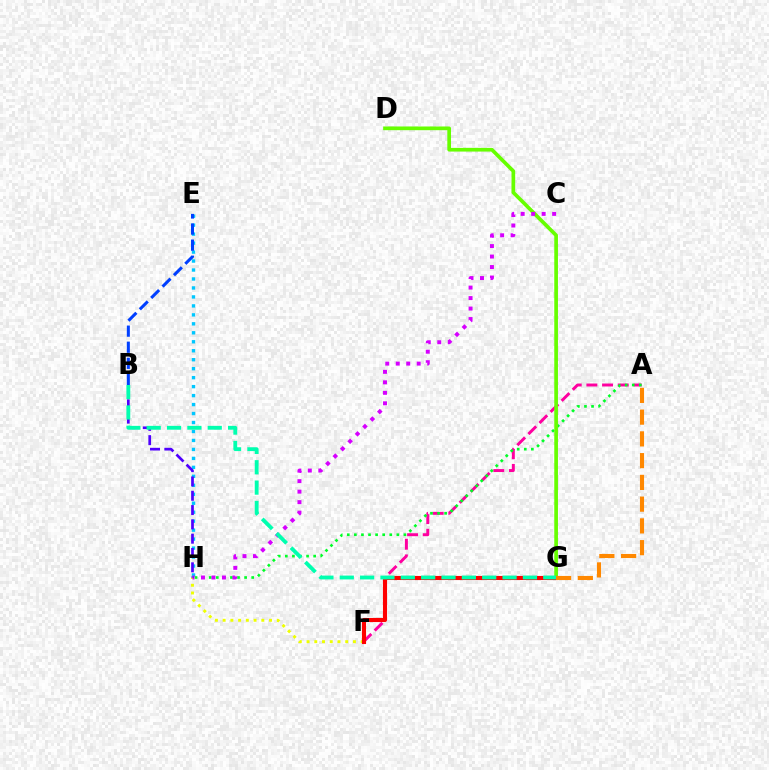{('E', 'H'): [{'color': '#00c7ff', 'line_style': 'dotted', 'thickness': 2.44}], ('A', 'F'): [{'color': '#ff00a0', 'line_style': 'dashed', 'thickness': 2.13}], ('A', 'H'): [{'color': '#00ff27', 'line_style': 'dotted', 'thickness': 1.92}], ('D', 'G'): [{'color': '#66ff00', 'line_style': 'solid', 'thickness': 2.66}], ('F', 'H'): [{'color': '#eeff00', 'line_style': 'dotted', 'thickness': 2.1}], ('F', 'G'): [{'color': '#ff0000', 'line_style': 'solid', 'thickness': 2.95}], ('C', 'H'): [{'color': '#d600ff', 'line_style': 'dotted', 'thickness': 2.85}], ('B', 'H'): [{'color': '#4f00ff', 'line_style': 'dashed', 'thickness': 1.94}], ('B', 'G'): [{'color': '#00ffaf', 'line_style': 'dashed', 'thickness': 2.76}], ('A', 'G'): [{'color': '#ff8800', 'line_style': 'dashed', 'thickness': 2.95}], ('B', 'E'): [{'color': '#003fff', 'line_style': 'dashed', 'thickness': 2.18}]}